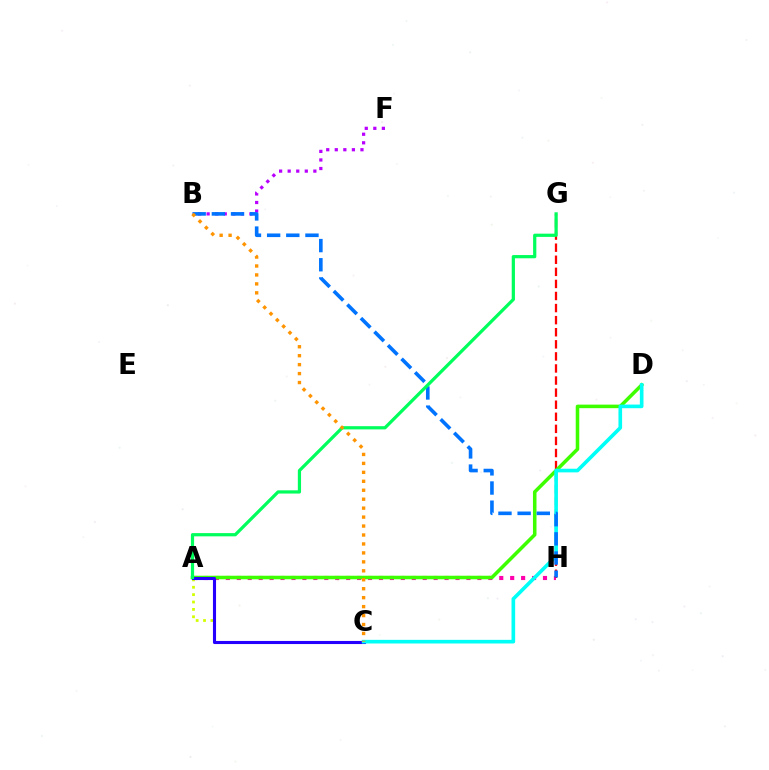{('A', 'H'): [{'color': '#ff00ac', 'line_style': 'dotted', 'thickness': 2.97}], ('B', 'F'): [{'color': '#b900ff', 'line_style': 'dotted', 'thickness': 2.33}], ('A', 'C'): [{'color': '#d1ff00', 'line_style': 'dotted', 'thickness': 2.0}, {'color': '#2500ff', 'line_style': 'solid', 'thickness': 2.23}], ('G', 'H'): [{'color': '#ff0000', 'line_style': 'dashed', 'thickness': 1.64}], ('A', 'D'): [{'color': '#3dff00', 'line_style': 'solid', 'thickness': 2.55}], ('C', 'D'): [{'color': '#00fff6', 'line_style': 'solid', 'thickness': 2.62}], ('B', 'H'): [{'color': '#0074ff', 'line_style': 'dashed', 'thickness': 2.6}], ('A', 'G'): [{'color': '#00ff5c', 'line_style': 'solid', 'thickness': 2.32}], ('B', 'C'): [{'color': '#ff9400', 'line_style': 'dotted', 'thickness': 2.43}]}